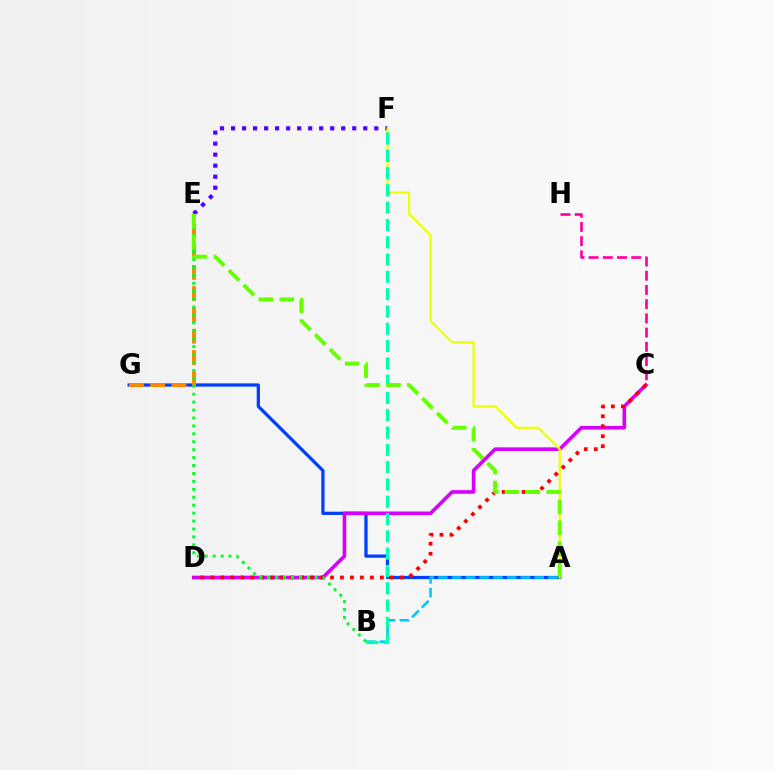{('A', 'G'): [{'color': '#003fff', 'line_style': 'solid', 'thickness': 2.34}], ('C', 'D'): [{'color': '#d600ff', 'line_style': 'solid', 'thickness': 2.6}, {'color': '#ff0000', 'line_style': 'dotted', 'thickness': 2.71}], ('C', 'H'): [{'color': '#ff00a0', 'line_style': 'dashed', 'thickness': 1.93}], ('A', 'B'): [{'color': '#00c7ff', 'line_style': 'dashed', 'thickness': 1.87}], ('E', 'F'): [{'color': '#4f00ff', 'line_style': 'dotted', 'thickness': 2.99}], ('E', 'G'): [{'color': '#ff8800', 'line_style': 'dashed', 'thickness': 2.89}], ('A', 'F'): [{'color': '#eeff00', 'line_style': 'solid', 'thickness': 1.59}], ('B', 'E'): [{'color': '#00ff27', 'line_style': 'dotted', 'thickness': 2.15}], ('B', 'F'): [{'color': '#00ffaf', 'line_style': 'dashed', 'thickness': 2.35}], ('A', 'E'): [{'color': '#66ff00', 'line_style': 'dashed', 'thickness': 2.84}]}